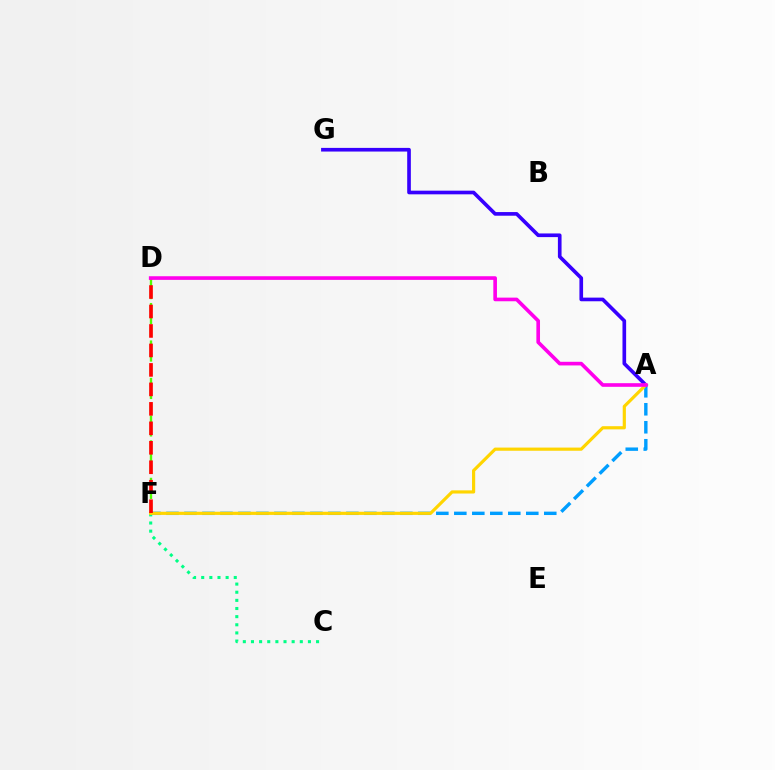{('C', 'F'): [{'color': '#00ff86', 'line_style': 'dotted', 'thickness': 2.21}], ('A', 'F'): [{'color': '#009eff', 'line_style': 'dashed', 'thickness': 2.44}, {'color': '#ffd500', 'line_style': 'solid', 'thickness': 2.28}], ('A', 'G'): [{'color': '#3700ff', 'line_style': 'solid', 'thickness': 2.63}], ('D', 'F'): [{'color': '#4fff00', 'line_style': 'dashed', 'thickness': 1.7}, {'color': '#ff0000', 'line_style': 'dashed', 'thickness': 2.65}], ('A', 'D'): [{'color': '#ff00ed', 'line_style': 'solid', 'thickness': 2.62}]}